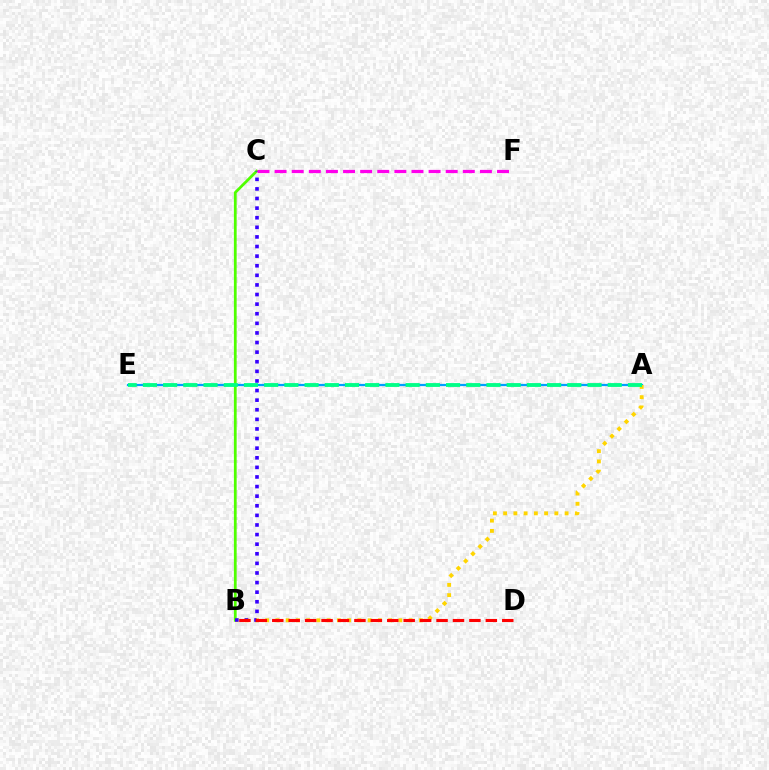{('A', 'E'): [{'color': '#009eff', 'line_style': 'solid', 'thickness': 1.61}, {'color': '#00ff86', 'line_style': 'dashed', 'thickness': 2.75}], ('B', 'C'): [{'color': '#4fff00', 'line_style': 'solid', 'thickness': 1.99}, {'color': '#3700ff', 'line_style': 'dotted', 'thickness': 2.61}], ('A', 'B'): [{'color': '#ffd500', 'line_style': 'dotted', 'thickness': 2.78}], ('B', 'D'): [{'color': '#ff0000', 'line_style': 'dashed', 'thickness': 2.23}], ('C', 'F'): [{'color': '#ff00ed', 'line_style': 'dashed', 'thickness': 2.32}]}